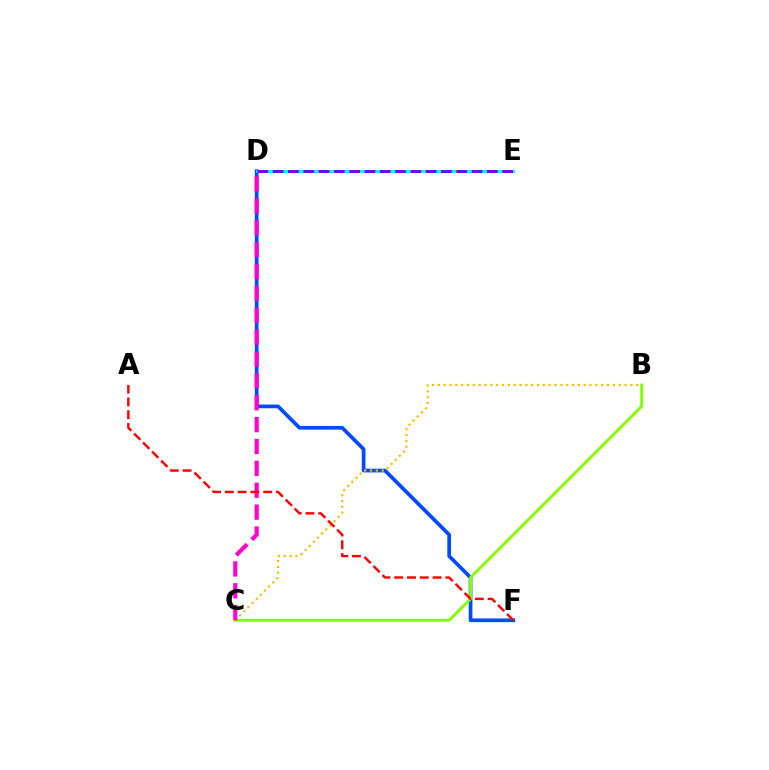{('D', 'E'): [{'color': '#00ff39', 'line_style': 'solid', 'thickness': 1.98}, {'color': '#00fff6', 'line_style': 'solid', 'thickness': 1.95}, {'color': '#7200ff', 'line_style': 'dashed', 'thickness': 2.08}], ('D', 'F'): [{'color': '#004bff', 'line_style': 'solid', 'thickness': 2.66}], ('B', 'C'): [{'color': '#ffbd00', 'line_style': 'dotted', 'thickness': 1.59}, {'color': '#84ff00', 'line_style': 'solid', 'thickness': 2.11}], ('C', 'D'): [{'color': '#ff00cf', 'line_style': 'dashed', 'thickness': 2.97}], ('A', 'F'): [{'color': '#ff0000', 'line_style': 'dashed', 'thickness': 1.74}]}